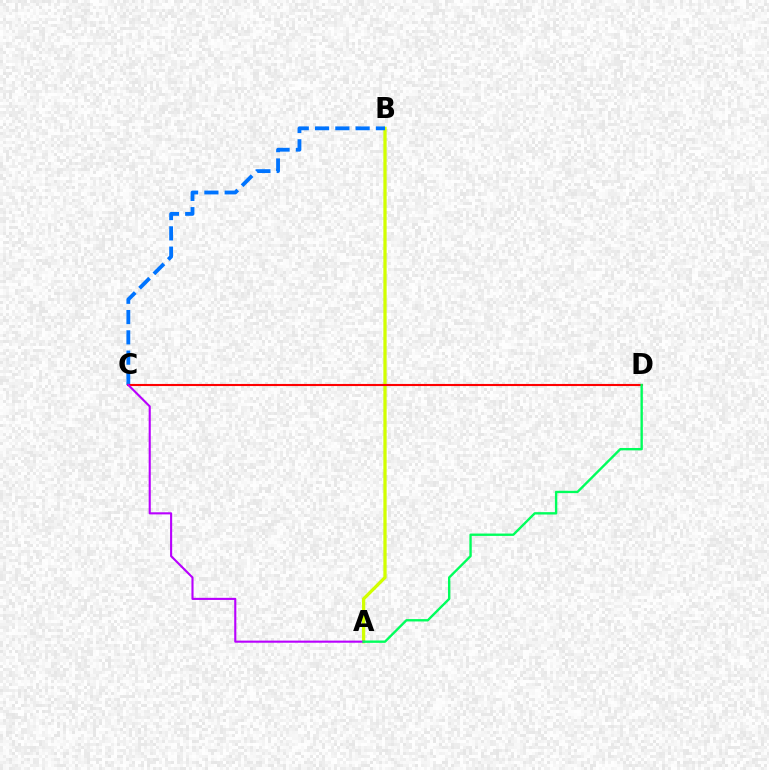{('A', 'B'): [{'color': '#d1ff00', 'line_style': 'solid', 'thickness': 2.36}], ('B', 'C'): [{'color': '#0074ff', 'line_style': 'dashed', 'thickness': 2.76}], ('C', 'D'): [{'color': '#ff0000', 'line_style': 'solid', 'thickness': 1.51}], ('A', 'C'): [{'color': '#b900ff', 'line_style': 'solid', 'thickness': 1.52}], ('A', 'D'): [{'color': '#00ff5c', 'line_style': 'solid', 'thickness': 1.71}]}